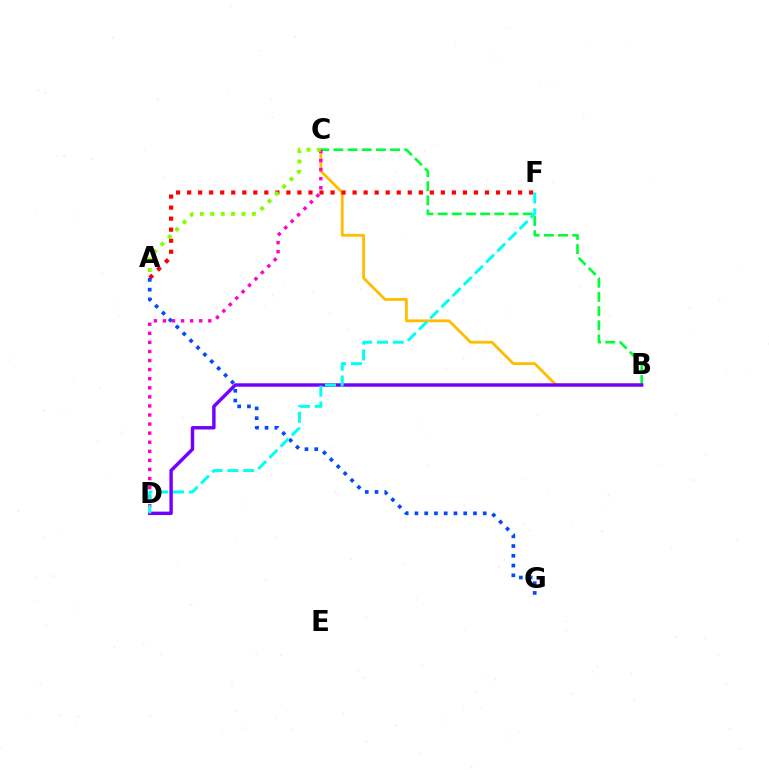{('B', 'C'): [{'color': '#ffbd00', 'line_style': 'solid', 'thickness': 2.04}, {'color': '#00ff39', 'line_style': 'dashed', 'thickness': 1.93}], ('A', 'F'): [{'color': '#ff0000', 'line_style': 'dotted', 'thickness': 3.0}], ('B', 'D'): [{'color': '#7200ff', 'line_style': 'solid', 'thickness': 2.46}], ('A', 'G'): [{'color': '#004bff', 'line_style': 'dotted', 'thickness': 2.65}], ('C', 'D'): [{'color': '#ff00cf', 'line_style': 'dotted', 'thickness': 2.47}], ('D', 'F'): [{'color': '#00fff6', 'line_style': 'dashed', 'thickness': 2.15}], ('A', 'C'): [{'color': '#84ff00', 'line_style': 'dotted', 'thickness': 2.83}]}